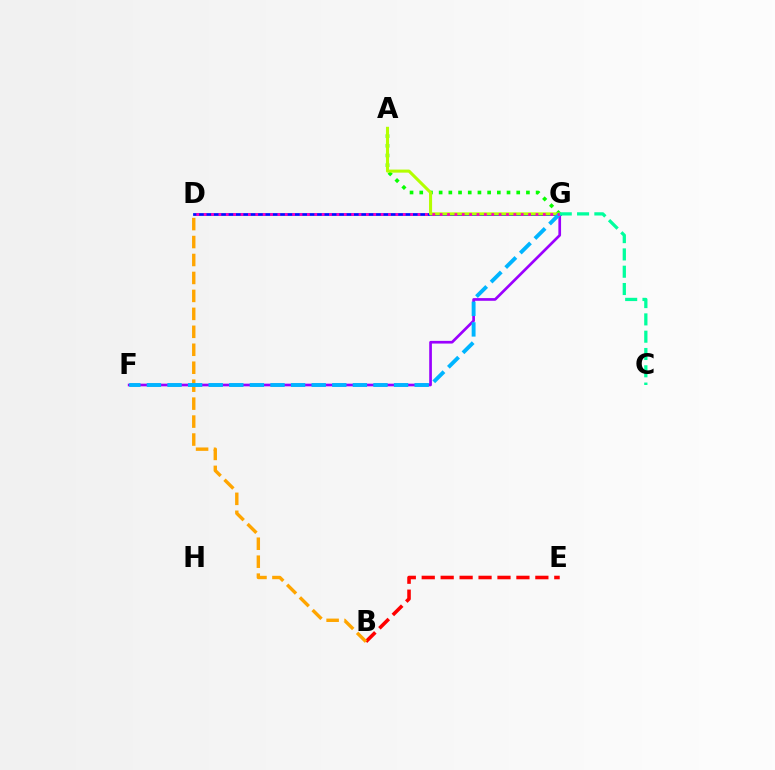{('B', 'E'): [{'color': '#ff0000', 'line_style': 'dashed', 'thickness': 2.57}], ('F', 'G'): [{'color': '#9b00ff', 'line_style': 'solid', 'thickness': 1.94}, {'color': '#00b5ff', 'line_style': 'dashed', 'thickness': 2.8}], ('A', 'G'): [{'color': '#08ff00', 'line_style': 'dotted', 'thickness': 2.63}, {'color': '#b3ff00', 'line_style': 'solid', 'thickness': 2.2}], ('D', 'G'): [{'color': '#0010ff', 'line_style': 'solid', 'thickness': 1.98}, {'color': '#ff00bd', 'line_style': 'dotted', 'thickness': 2.0}], ('B', 'D'): [{'color': '#ffa500', 'line_style': 'dashed', 'thickness': 2.44}], ('C', 'G'): [{'color': '#00ff9d', 'line_style': 'dashed', 'thickness': 2.35}]}